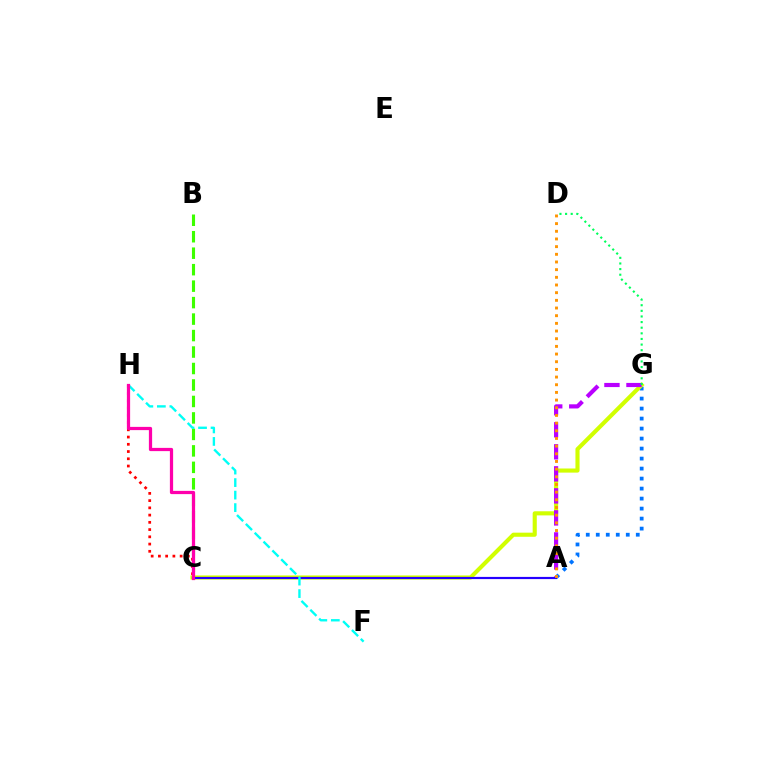{('A', 'G'): [{'color': '#0074ff', 'line_style': 'dotted', 'thickness': 2.72}, {'color': '#b900ff', 'line_style': 'dashed', 'thickness': 2.99}], ('B', 'C'): [{'color': '#3dff00', 'line_style': 'dashed', 'thickness': 2.24}], ('C', 'H'): [{'color': '#ff0000', 'line_style': 'dotted', 'thickness': 1.97}, {'color': '#ff00ac', 'line_style': 'solid', 'thickness': 2.33}], ('C', 'G'): [{'color': '#d1ff00', 'line_style': 'solid', 'thickness': 2.96}], ('A', 'C'): [{'color': '#2500ff', 'line_style': 'solid', 'thickness': 1.57}], ('F', 'H'): [{'color': '#00fff6', 'line_style': 'dashed', 'thickness': 1.7}], ('A', 'D'): [{'color': '#ff9400', 'line_style': 'dotted', 'thickness': 2.08}], ('D', 'G'): [{'color': '#00ff5c', 'line_style': 'dotted', 'thickness': 1.53}]}